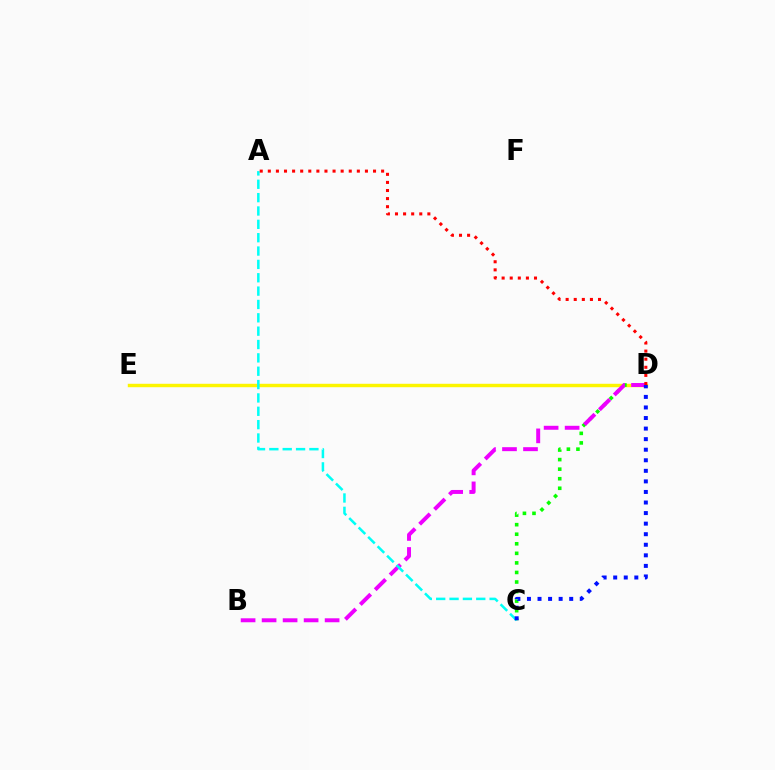{('D', 'E'): [{'color': '#fcf500', 'line_style': 'solid', 'thickness': 2.47}], ('C', 'D'): [{'color': '#08ff00', 'line_style': 'dotted', 'thickness': 2.6}, {'color': '#0010ff', 'line_style': 'dotted', 'thickness': 2.87}], ('B', 'D'): [{'color': '#ee00ff', 'line_style': 'dashed', 'thickness': 2.85}], ('A', 'C'): [{'color': '#00fff6', 'line_style': 'dashed', 'thickness': 1.81}], ('A', 'D'): [{'color': '#ff0000', 'line_style': 'dotted', 'thickness': 2.2}]}